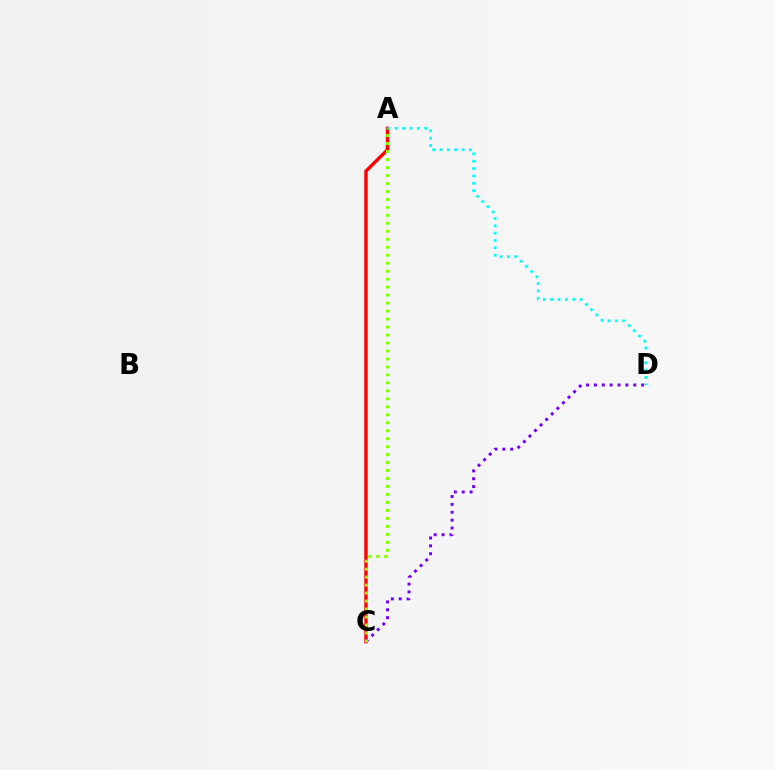{('A', 'C'): [{'color': '#ff0000', 'line_style': 'solid', 'thickness': 2.42}, {'color': '#84ff00', 'line_style': 'dotted', 'thickness': 2.17}], ('A', 'D'): [{'color': '#00fff6', 'line_style': 'dotted', 'thickness': 2.0}], ('C', 'D'): [{'color': '#7200ff', 'line_style': 'dotted', 'thickness': 2.14}]}